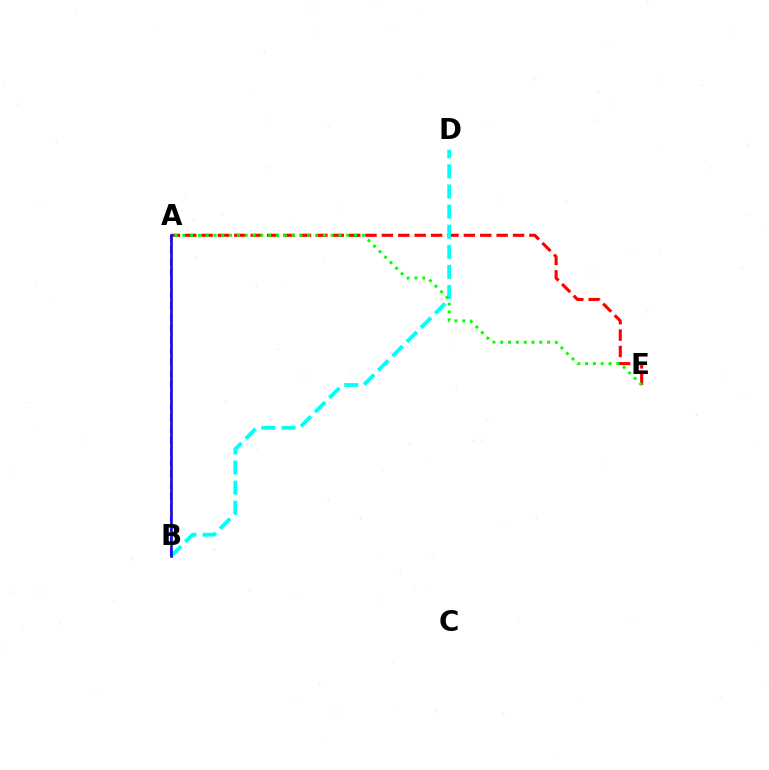{('A', 'B'): [{'color': '#fcf500', 'line_style': 'solid', 'thickness': 2.02}, {'color': '#ee00ff', 'line_style': 'dashed', 'thickness': 1.52}, {'color': '#0010ff', 'line_style': 'solid', 'thickness': 1.85}], ('A', 'E'): [{'color': '#ff0000', 'line_style': 'dashed', 'thickness': 2.23}, {'color': '#08ff00', 'line_style': 'dotted', 'thickness': 2.12}], ('B', 'D'): [{'color': '#00fff6', 'line_style': 'dashed', 'thickness': 2.73}]}